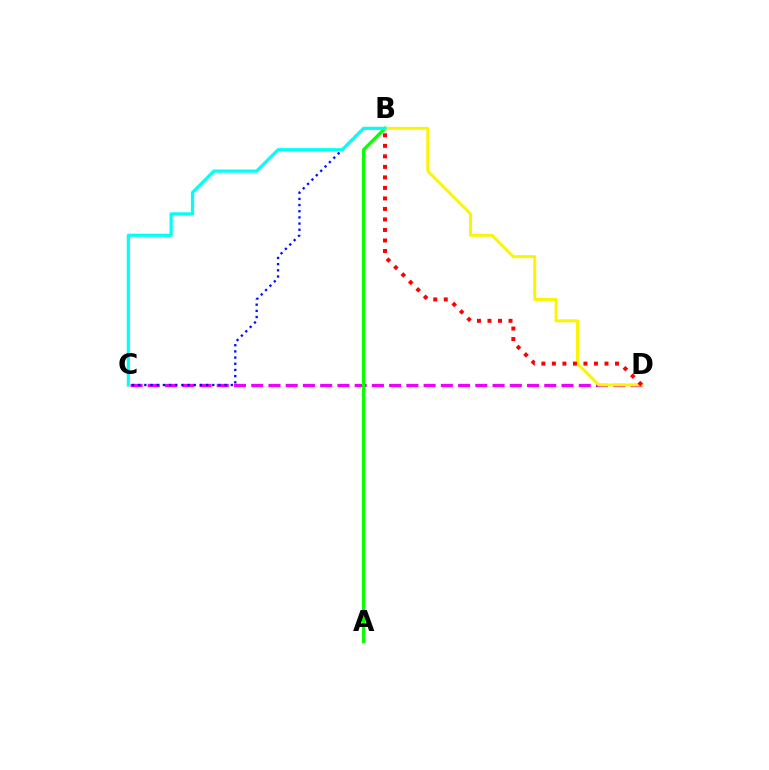{('C', 'D'): [{'color': '#ee00ff', 'line_style': 'dashed', 'thickness': 2.34}], ('A', 'B'): [{'color': '#08ff00', 'line_style': 'solid', 'thickness': 2.32}], ('B', 'D'): [{'color': '#fcf500', 'line_style': 'solid', 'thickness': 2.13}, {'color': '#ff0000', 'line_style': 'dotted', 'thickness': 2.86}], ('B', 'C'): [{'color': '#0010ff', 'line_style': 'dotted', 'thickness': 1.68}, {'color': '#00fff6', 'line_style': 'solid', 'thickness': 2.3}]}